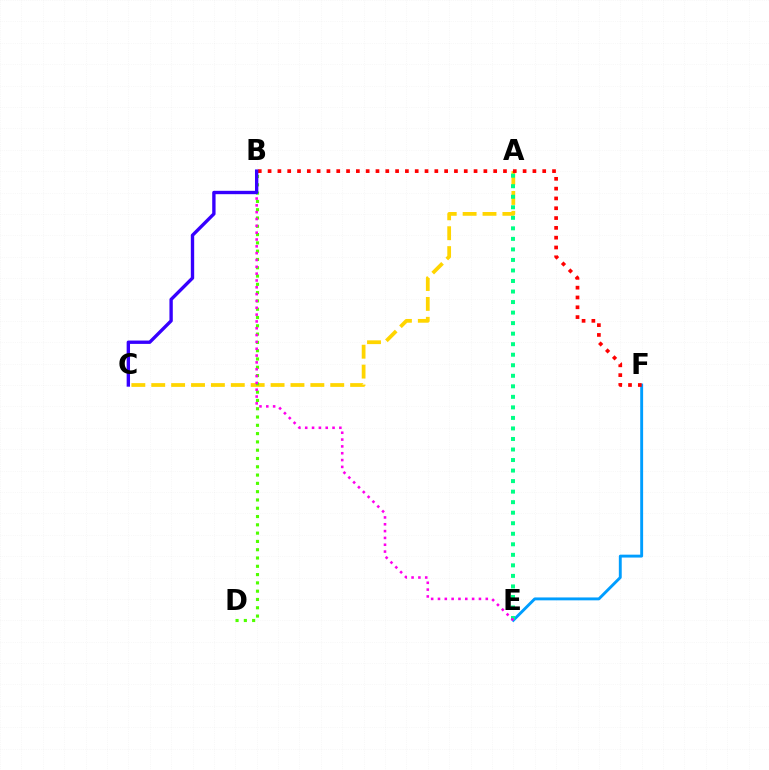{('A', 'C'): [{'color': '#ffd500', 'line_style': 'dashed', 'thickness': 2.7}], ('B', 'D'): [{'color': '#4fff00', 'line_style': 'dotted', 'thickness': 2.25}], ('E', 'F'): [{'color': '#009eff', 'line_style': 'solid', 'thickness': 2.08}], ('A', 'E'): [{'color': '#00ff86', 'line_style': 'dotted', 'thickness': 2.86}], ('B', 'F'): [{'color': '#ff0000', 'line_style': 'dotted', 'thickness': 2.66}], ('B', 'E'): [{'color': '#ff00ed', 'line_style': 'dotted', 'thickness': 1.86}], ('B', 'C'): [{'color': '#3700ff', 'line_style': 'solid', 'thickness': 2.42}]}